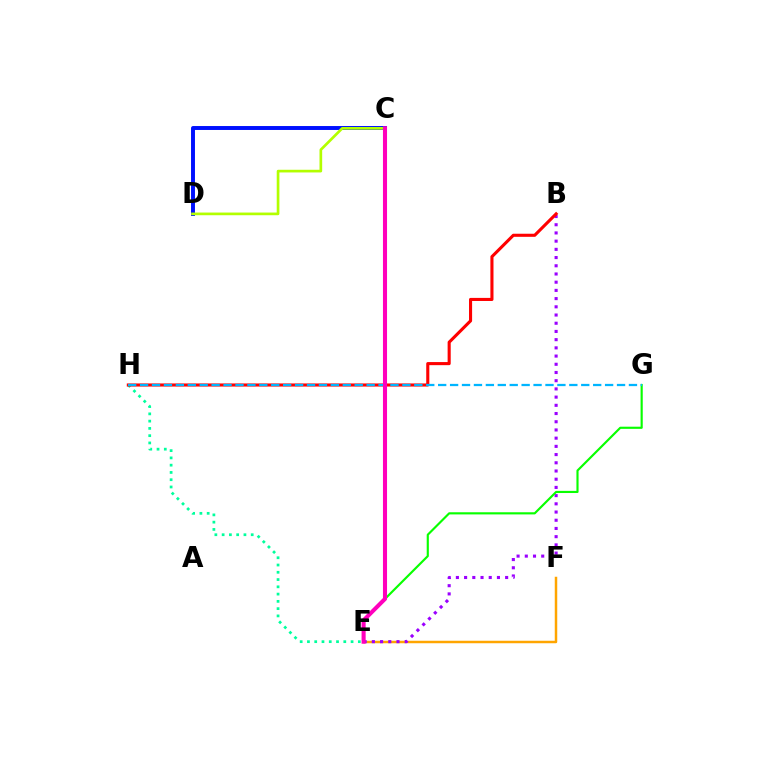{('E', 'F'): [{'color': '#ffa500', 'line_style': 'solid', 'thickness': 1.79}], ('C', 'D'): [{'color': '#0010ff', 'line_style': 'solid', 'thickness': 2.83}, {'color': '#b3ff00', 'line_style': 'solid', 'thickness': 1.93}], ('E', 'H'): [{'color': '#00ff9d', 'line_style': 'dotted', 'thickness': 1.98}], ('B', 'E'): [{'color': '#9b00ff', 'line_style': 'dotted', 'thickness': 2.23}], ('B', 'H'): [{'color': '#ff0000', 'line_style': 'solid', 'thickness': 2.23}], ('E', 'G'): [{'color': '#08ff00', 'line_style': 'solid', 'thickness': 1.55}], ('G', 'H'): [{'color': '#00b5ff', 'line_style': 'dashed', 'thickness': 1.62}], ('C', 'E'): [{'color': '#ff00bd', 'line_style': 'solid', 'thickness': 2.94}]}